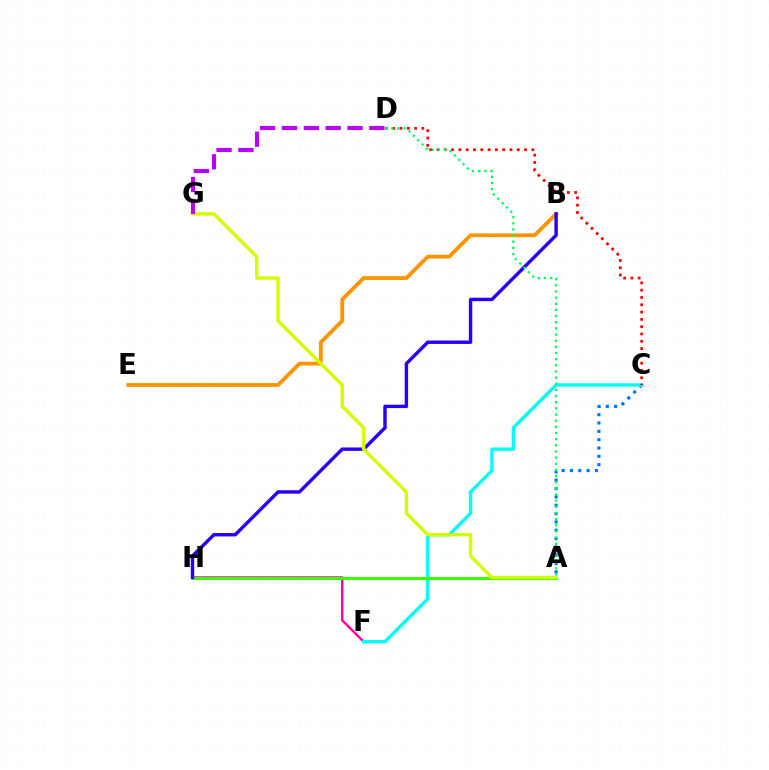{('F', 'H'): [{'color': '#ff00ac', 'line_style': 'solid', 'thickness': 1.78}], ('A', 'C'): [{'color': '#0074ff', 'line_style': 'dotted', 'thickness': 2.26}], ('C', 'F'): [{'color': '#00fff6', 'line_style': 'solid', 'thickness': 2.43}], ('A', 'H'): [{'color': '#3dff00', 'line_style': 'solid', 'thickness': 2.19}], ('C', 'D'): [{'color': '#ff0000', 'line_style': 'dotted', 'thickness': 1.98}], ('B', 'E'): [{'color': '#ff9400', 'line_style': 'solid', 'thickness': 2.75}], ('B', 'H'): [{'color': '#2500ff', 'line_style': 'solid', 'thickness': 2.46}], ('A', 'D'): [{'color': '#00ff5c', 'line_style': 'dotted', 'thickness': 1.67}], ('A', 'G'): [{'color': '#d1ff00', 'line_style': 'solid', 'thickness': 2.44}], ('D', 'G'): [{'color': '#b900ff', 'line_style': 'dashed', 'thickness': 2.97}]}